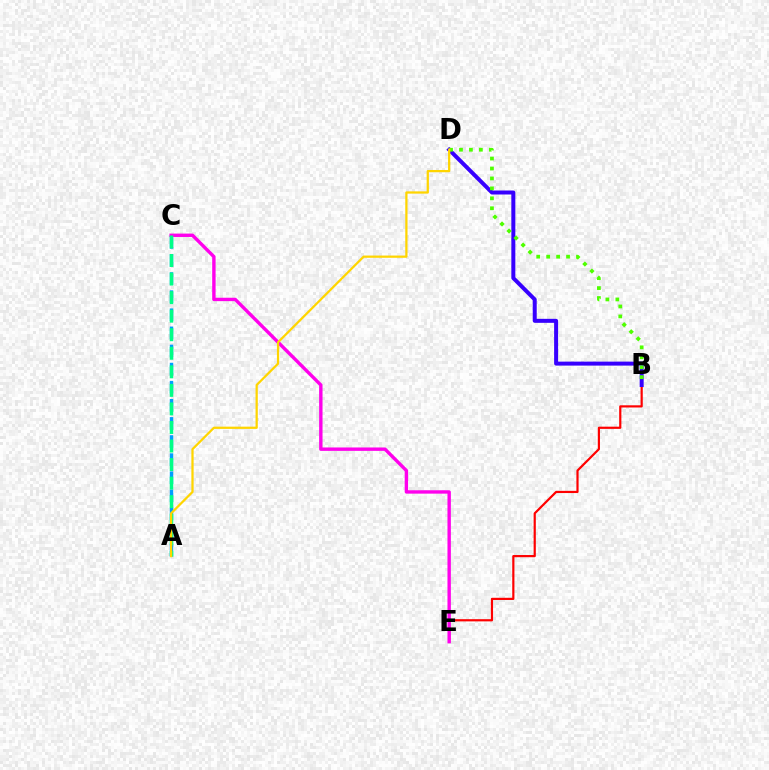{('B', 'E'): [{'color': '#ff0000', 'line_style': 'solid', 'thickness': 1.58}], ('B', 'D'): [{'color': '#3700ff', 'line_style': 'solid', 'thickness': 2.87}, {'color': '#4fff00', 'line_style': 'dotted', 'thickness': 2.7}], ('A', 'C'): [{'color': '#009eff', 'line_style': 'dashed', 'thickness': 2.46}, {'color': '#00ff86', 'line_style': 'dashed', 'thickness': 2.52}], ('C', 'E'): [{'color': '#ff00ed', 'line_style': 'solid', 'thickness': 2.44}], ('A', 'D'): [{'color': '#ffd500', 'line_style': 'solid', 'thickness': 1.62}]}